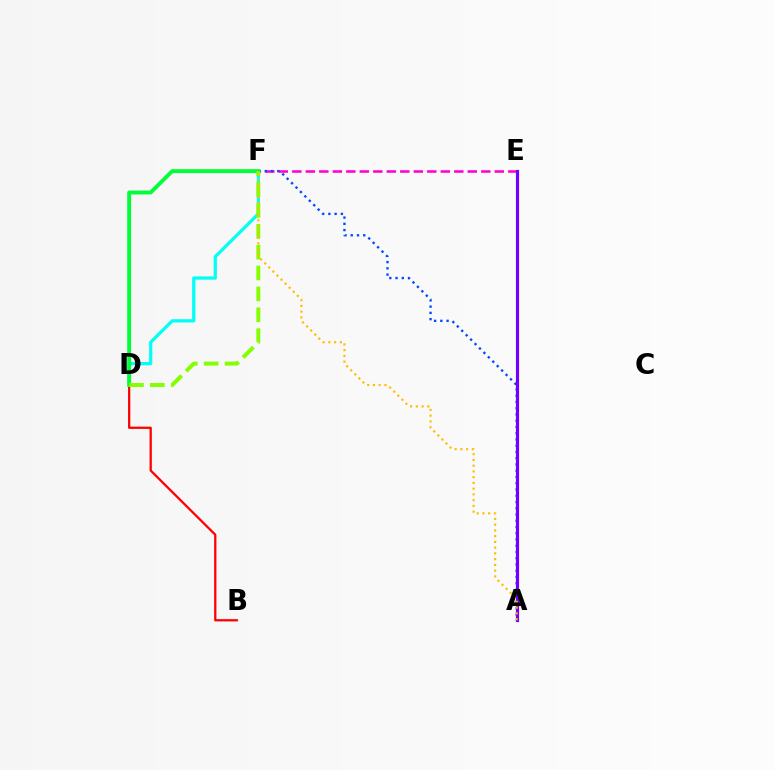{('E', 'F'): [{'color': '#ff00cf', 'line_style': 'dashed', 'thickness': 1.83}], ('B', 'D'): [{'color': '#ff0000', 'line_style': 'solid', 'thickness': 1.63}], ('A', 'F'): [{'color': '#004bff', 'line_style': 'dotted', 'thickness': 1.7}, {'color': '#ffbd00', 'line_style': 'dotted', 'thickness': 1.56}], ('D', 'F'): [{'color': '#00fff6', 'line_style': 'solid', 'thickness': 2.34}, {'color': '#00ff39', 'line_style': 'solid', 'thickness': 2.81}, {'color': '#84ff00', 'line_style': 'dashed', 'thickness': 2.84}], ('A', 'E'): [{'color': '#7200ff', 'line_style': 'solid', 'thickness': 2.28}]}